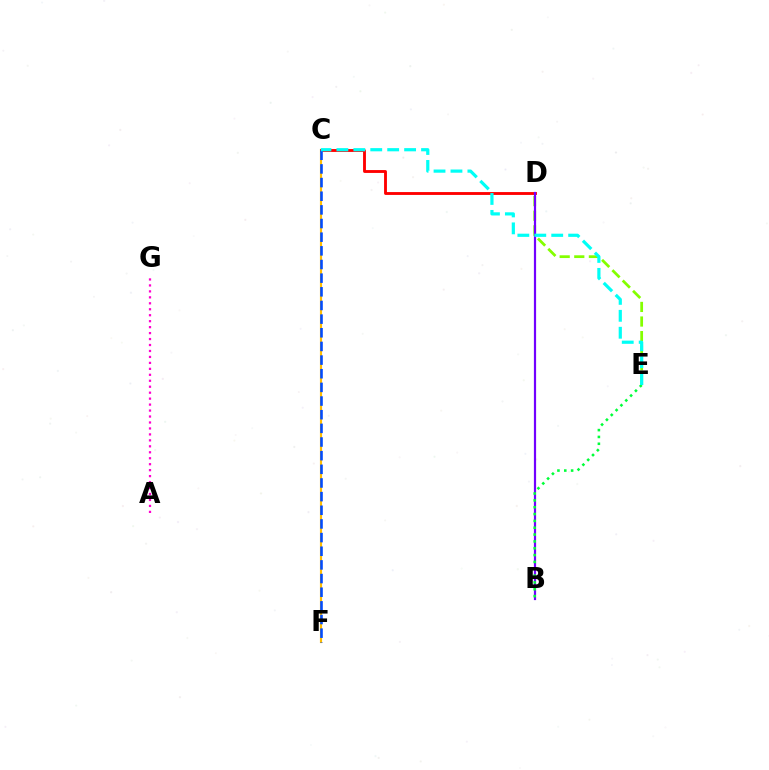{('C', 'F'): [{'color': '#ffbd00', 'line_style': 'solid', 'thickness': 1.55}, {'color': '#004bff', 'line_style': 'dashed', 'thickness': 1.85}], ('C', 'D'): [{'color': '#ff0000', 'line_style': 'solid', 'thickness': 2.06}], ('D', 'E'): [{'color': '#84ff00', 'line_style': 'dashed', 'thickness': 1.98}], ('B', 'D'): [{'color': '#7200ff', 'line_style': 'solid', 'thickness': 1.58}], ('A', 'G'): [{'color': '#ff00cf', 'line_style': 'dotted', 'thickness': 1.62}], ('B', 'E'): [{'color': '#00ff39', 'line_style': 'dotted', 'thickness': 1.86}], ('C', 'E'): [{'color': '#00fff6', 'line_style': 'dashed', 'thickness': 2.3}]}